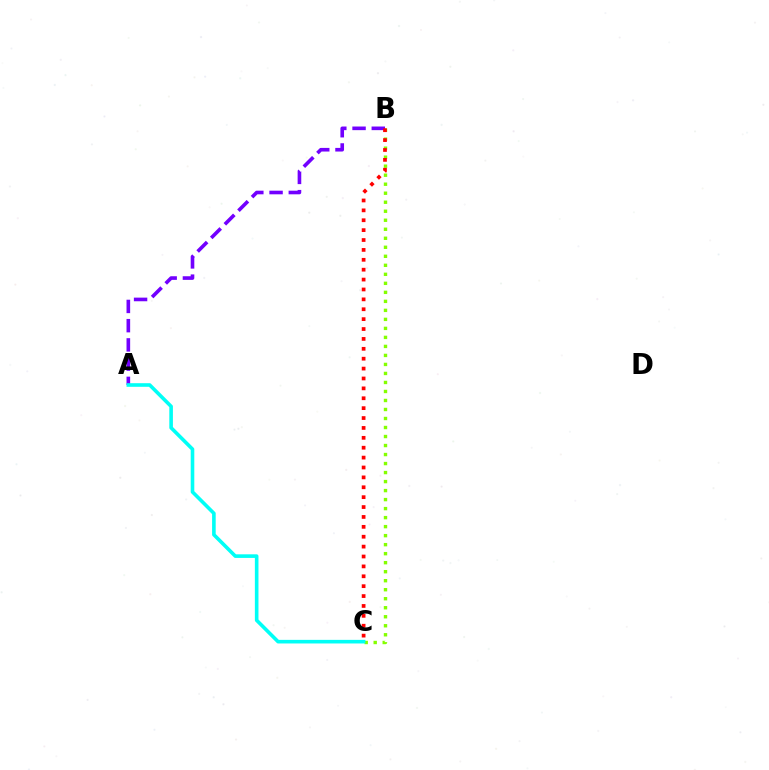{('B', 'C'): [{'color': '#84ff00', 'line_style': 'dotted', 'thickness': 2.45}, {'color': '#ff0000', 'line_style': 'dotted', 'thickness': 2.69}], ('A', 'B'): [{'color': '#7200ff', 'line_style': 'dashed', 'thickness': 2.61}], ('A', 'C'): [{'color': '#00fff6', 'line_style': 'solid', 'thickness': 2.59}]}